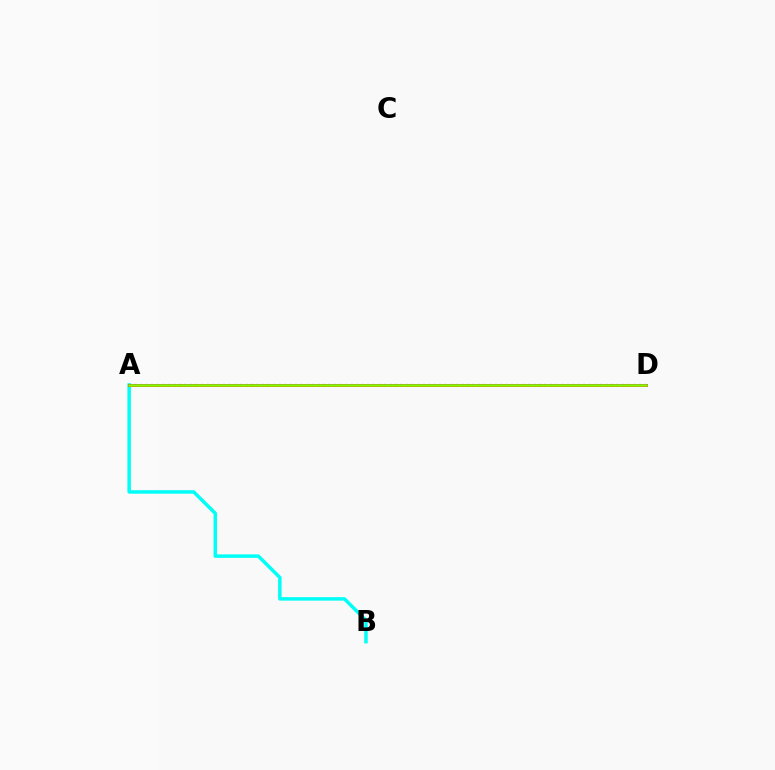{('A', 'B'): [{'color': '#00fff6', 'line_style': 'solid', 'thickness': 2.5}], ('A', 'D'): [{'color': '#ff0000', 'line_style': 'solid', 'thickness': 2.09}, {'color': '#7200ff', 'line_style': 'dotted', 'thickness': 1.51}, {'color': '#84ff00', 'line_style': 'solid', 'thickness': 1.81}]}